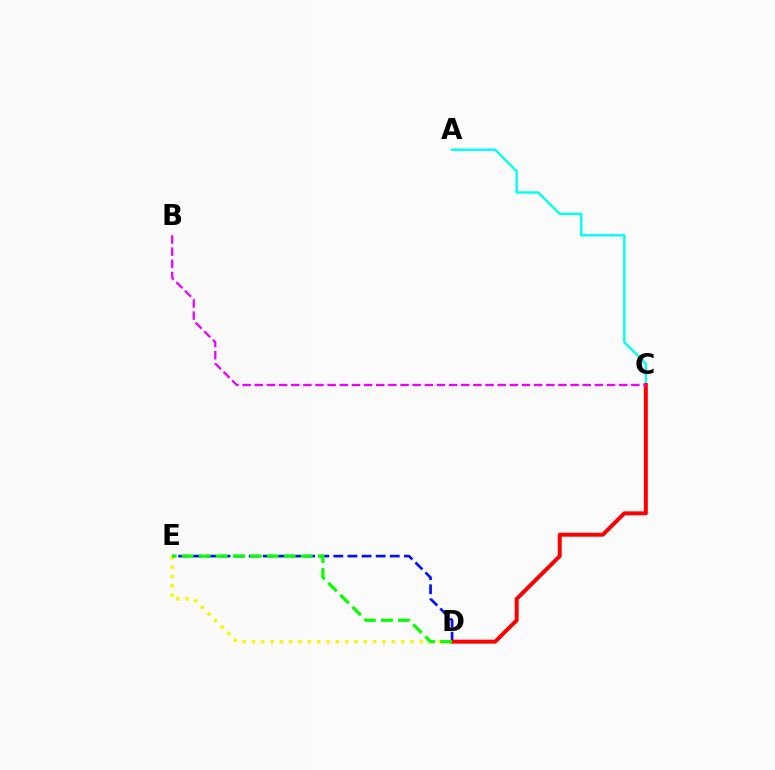{('D', 'E'): [{'color': '#0010ff', 'line_style': 'dashed', 'thickness': 1.92}, {'color': '#fcf500', 'line_style': 'dotted', 'thickness': 2.53}, {'color': '#08ff00', 'line_style': 'dashed', 'thickness': 2.31}], ('A', 'C'): [{'color': '#00fff6', 'line_style': 'solid', 'thickness': 1.74}], ('C', 'D'): [{'color': '#ff0000', 'line_style': 'solid', 'thickness': 2.85}], ('B', 'C'): [{'color': '#ee00ff', 'line_style': 'dashed', 'thickness': 1.65}]}